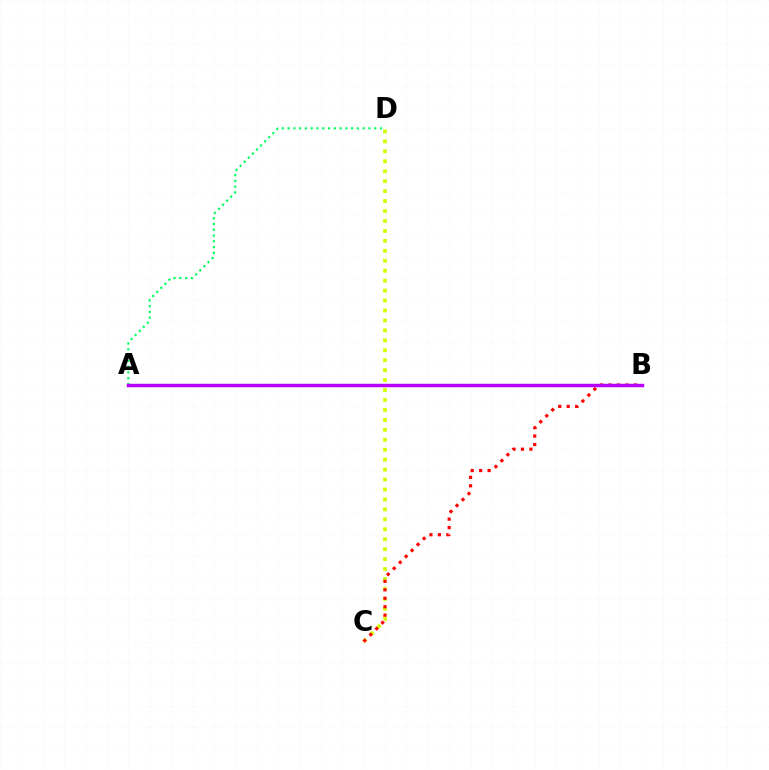{('A', 'B'): [{'color': '#0074ff', 'line_style': 'dashed', 'thickness': 1.95}, {'color': '#b900ff', 'line_style': 'solid', 'thickness': 2.49}], ('A', 'D'): [{'color': '#00ff5c', 'line_style': 'dotted', 'thickness': 1.57}], ('C', 'D'): [{'color': '#d1ff00', 'line_style': 'dotted', 'thickness': 2.7}], ('B', 'C'): [{'color': '#ff0000', 'line_style': 'dotted', 'thickness': 2.29}]}